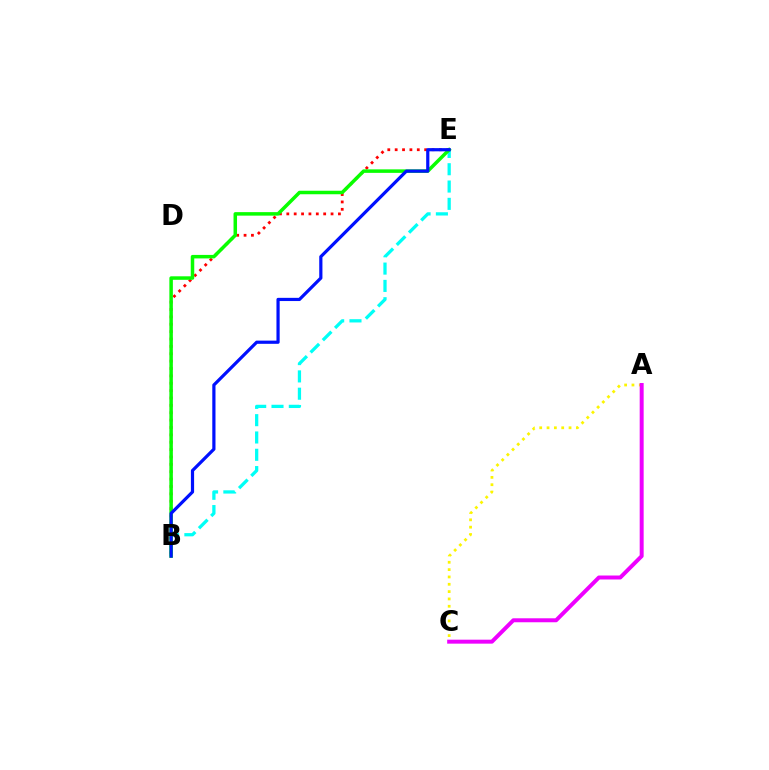{('B', 'E'): [{'color': '#00fff6', 'line_style': 'dashed', 'thickness': 2.35}, {'color': '#ff0000', 'line_style': 'dotted', 'thickness': 2.0}, {'color': '#08ff00', 'line_style': 'solid', 'thickness': 2.52}, {'color': '#0010ff', 'line_style': 'solid', 'thickness': 2.3}], ('A', 'C'): [{'color': '#fcf500', 'line_style': 'dotted', 'thickness': 1.99}, {'color': '#ee00ff', 'line_style': 'solid', 'thickness': 2.86}]}